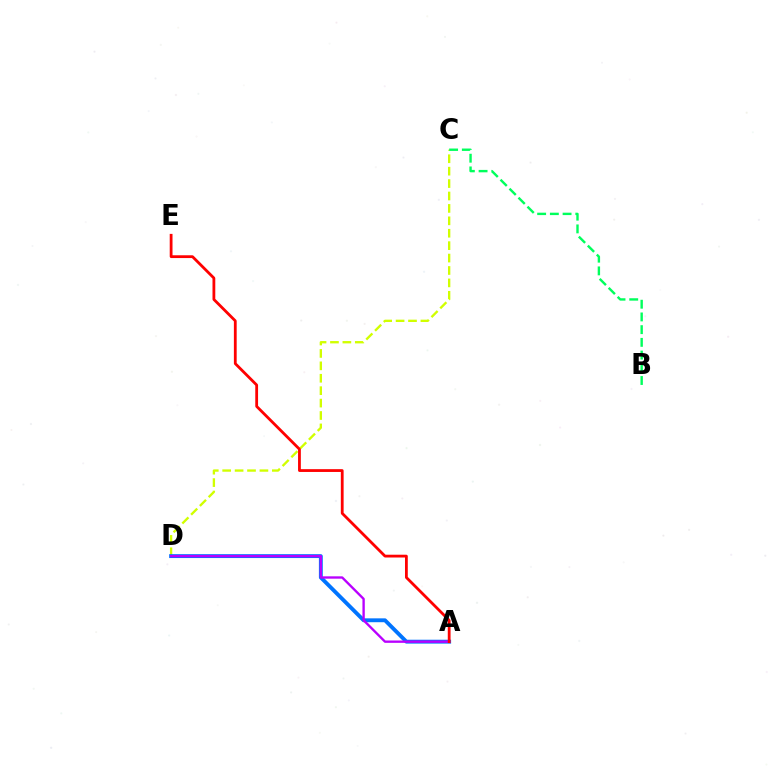{('C', 'D'): [{'color': '#d1ff00', 'line_style': 'dashed', 'thickness': 1.69}], ('A', 'D'): [{'color': '#0074ff', 'line_style': 'solid', 'thickness': 2.79}, {'color': '#b900ff', 'line_style': 'solid', 'thickness': 1.69}], ('A', 'E'): [{'color': '#ff0000', 'line_style': 'solid', 'thickness': 2.01}], ('B', 'C'): [{'color': '#00ff5c', 'line_style': 'dashed', 'thickness': 1.73}]}